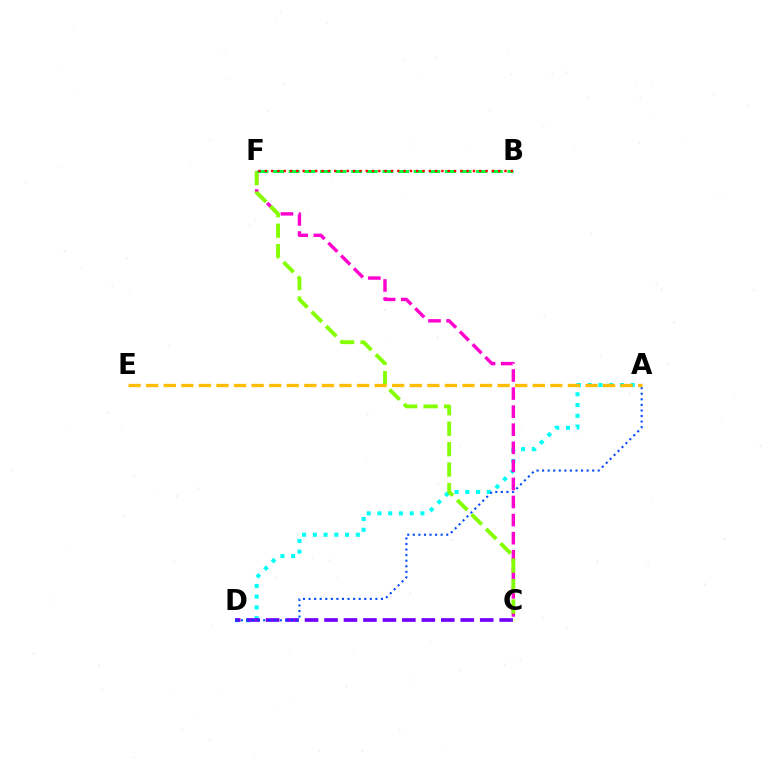{('A', 'D'): [{'color': '#00fff6', 'line_style': 'dotted', 'thickness': 2.92}, {'color': '#004bff', 'line_style': 'dotted', 'thickness': 1.51}], ('C', 'F'): [{'color': '#ff00cf', 'line_style': 'dashed', 'thickness': 2.46}, {'color': '#84ff00', 'line_style': 'dashed', 'thickness': 2.78}], ('C', 'D'): [{'color': '#7200ff', 'line_style': 'dashed', 'thickness': 2.64}], ('B', 'F'): [{'color': '#00ff39', 'line_style': 'dashed', 'thickness': 2.12}, {'color': '#ff0000', 'line_style': 'dotted', 'thickness': 1.71}], ('A', 'E'): [{'color': '#ffbd00', 'line_style': 'dashed', 'thickness': 2.39}]}